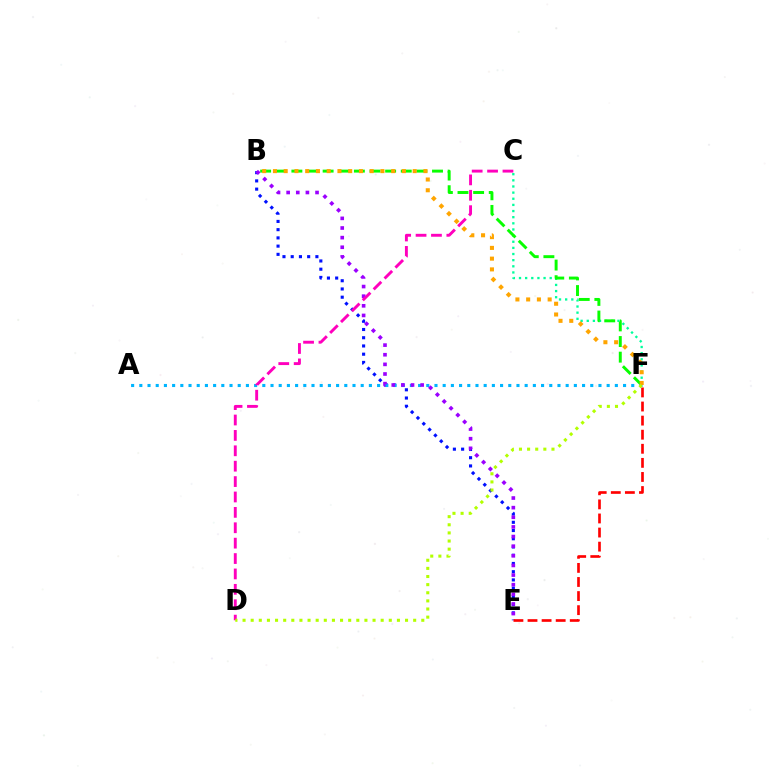{('C', 'F'): [{'color': '#00ff9d', 'line_style': 'dotted', 'thickness': 1.67}], ('B', 'F'): [{'color': '#08ff00', 'line_style': 'dashed', 'thickness': 2.12}, {'color': '#ffa500', 'line_style': 'dotted', 'thickness': 2.92}], ('B', 'E'): [{'color': '#0010ff', 'line_style': 'dotted', 'thickness': 2.24}, {'color': '#9b00ff', 'line_style': 'dotted', 'thickness': 2.62}], ('A', 'F'): [{'color': '#00b5ff', 'line_style': 'dotted', 'thickness': 2.23}], ('C', 'D'): [{'color': '#ff00bd', 'line_style': 'dashed', 'thickness': 2.09}], ('E', 'F'): [{'color': '#ff0000', 'line_style': 'dashed', 'thickness': 1.91}], ('D', 'F'): [{'color': '#b3ff00', 'line_style': 'dotted', 'thickness': 2.21}]}